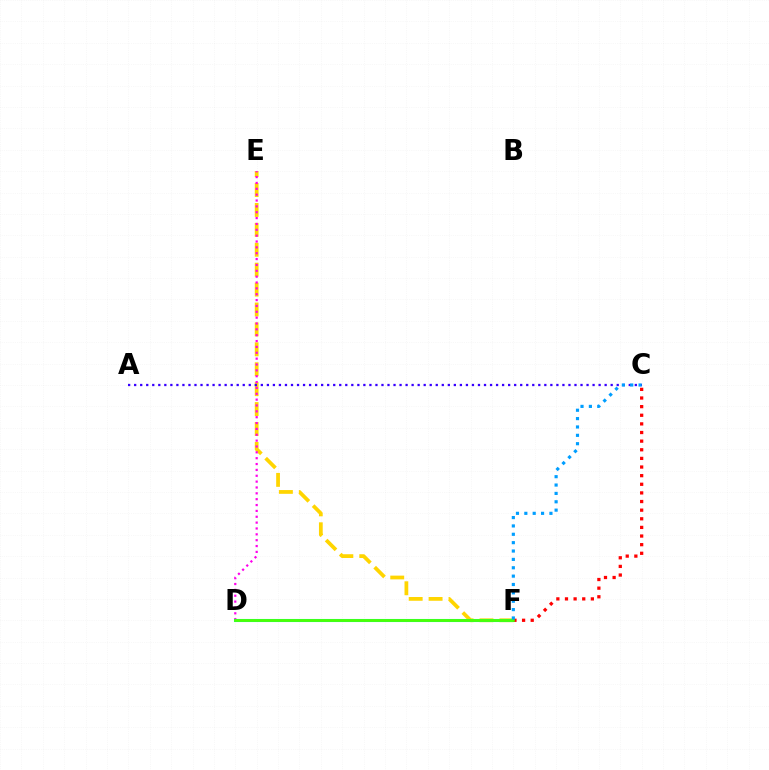{('E', 'F'): [{'color': '#ffd500', 'line_style': 'dashed', 'thickness': 2.71}], ('D', 'E'): [{'color': '#ff00ed', 'line_style': 'dotted', 'thickness': 1.59}], ('A', 'C'): [{'color': '#3700ff', 'line_style': 'dotted', 'thickness': 1.64}], ('D', 'F'): [{'color': '#00ff86', 'line_style': 'solid', 'thickness': 2.21}, {'color': '#4fff00', 'line_style': 'solid', 'thickness': 1.84}], ('C', 'F'): [{'color': '#ff0000', 'line_style': 'dotted', 'thickness': 2.34}, {'color': '#009eff', 'line_style': 'dotted', 'thickness': 2.27}]}